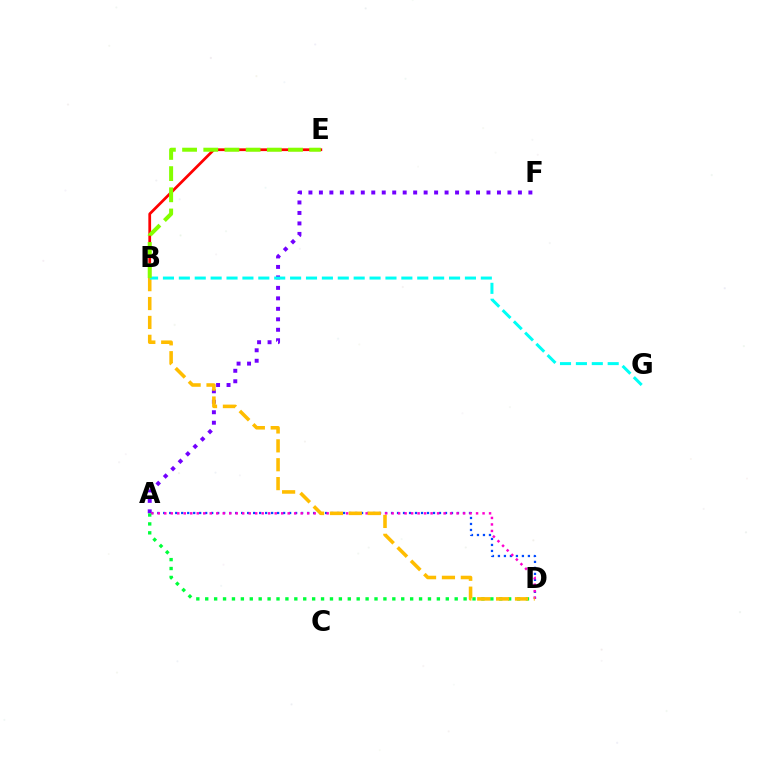{('A', 'D'): [{'color': '#004bff', 'line_style': 'dotted', 'thickness': 1.63}, {'color': '#ff00cf', 'line_style': 'dotted', 'thickness': 1.76}, {'color': '#00ff39', 'line_style': 'dotted', 'thickness': 2.42}], ('A', 'F'): [{'color': '#7200ff', 'line_style': 'dotted', 'thickness': 2.85}], ('B', 'E'): [{'color': '#ff0000', 'line_style': 'solid', 'thickness': 1.98}, {'color': '#84ff00', 'line_style': 'dashed', 'thickness': 2.88}], ('B', 'D'): [{'color': '#ffbd00', 'line_style': 'dashed', 'thickness': 2.57}], ('B', 'G'): [{'color': '#00fff6', 'line_style': 'dashed', 'thickness': 2.16}]}